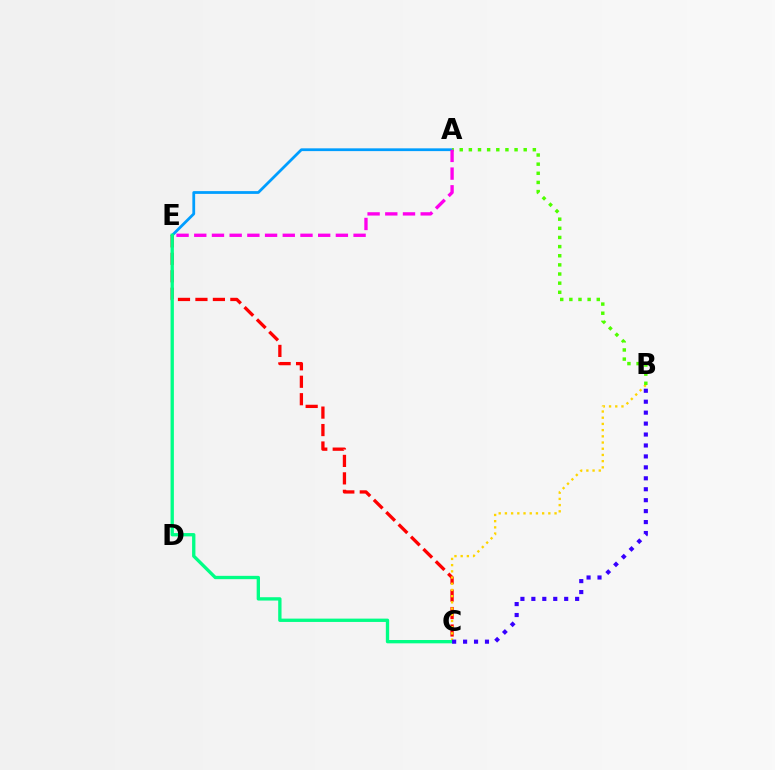{('A', 'E'): [{'color': '#009eff', 'line_style': 'solid', 'thickness': 2.0}, {'color': '#ff00ed', 'line_style': 'dashed', 'thickness': 2.4}], ('C', 'E'): [{'color': '#ff0000', 'line_style': 'dashed', 'thickness': 2.37}, {'color': '#00ff86', 'line_style': 'solid', 'thickness': 2.4}], ('B', 'C'): [{'color': '#ffd500', 'line_style': 'dotted', 'thickness': 1.69}, {'color': '#3700ff', 'line_style': 'dotted', 'thickness': 2.97}], ('A', 'B'): [{'color': '#4fff00', 'line_style': 'dotted', 'thickness': 2.48}]}